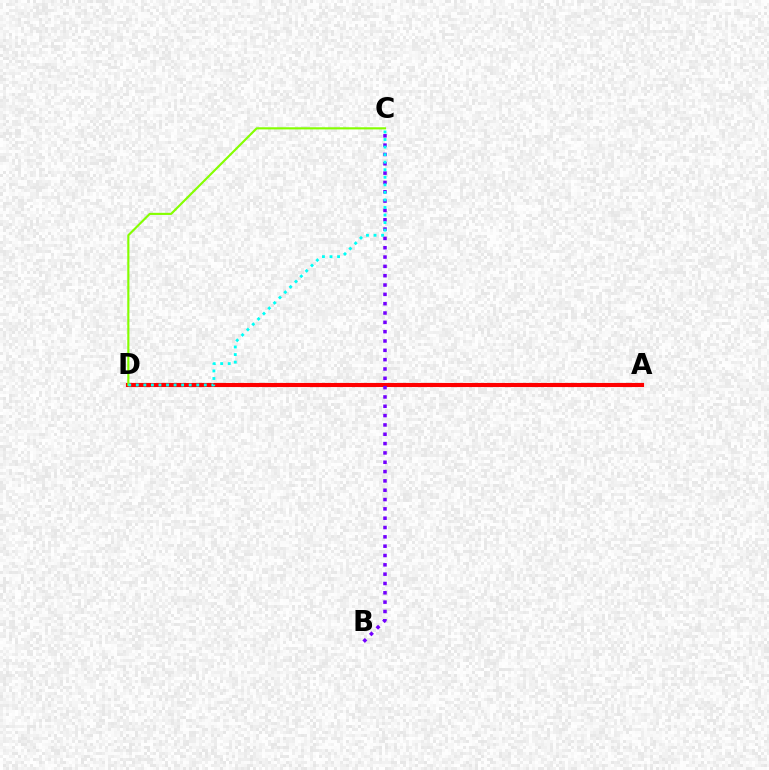{('A', 'D'): [{'color': '#ff0000', 'line_style': 'solid', 'thickness': 2.96}], ('C', 'D'): [{'color': '#84ff00', 'line_style': 'solid', 'thickness': 1.53}, {'color': '#00fff6', 'line_style': 'dotted', 'thickness': 2.05}], ('B', 'C'): [{'color': '#7200ff', 'line_style': 'dotted', 'thickness': 2.53}]}